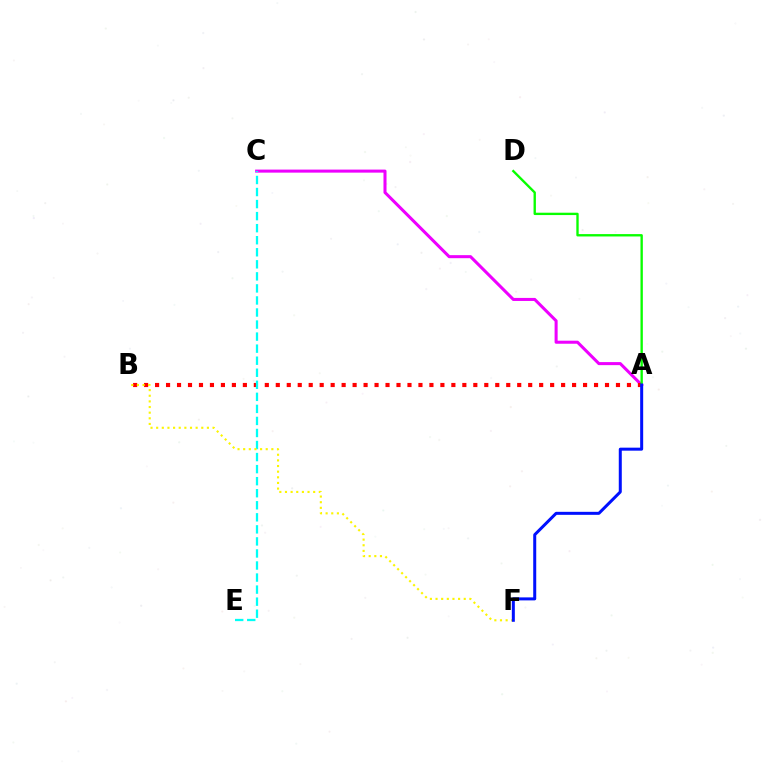{('A', 'C'): [{'color': '#ee00ff', 'line_style': 'solid', 'thickness': 2.19}], ('A', 'B'): [{'color': '#ff0000', 'line_style': 'dotted', 'thickness': 2.98}], ('A', 'D'): [{'color': '#08ff00', 'line_style': 'solid', 'thickness': 1.7}], ('C', 'E'): [{'color': '#00fff6', 'line_style': 'dashed', 'thickness': 1.64}], ('B', 'F'): [{'color': '#fcf500', 'line_style': 'dotted', 'thickness': 1.53}], ('A', 'F'): [{'color': '#0010ff', 'line_style': 'solid', 'thickness': 2.17}]}